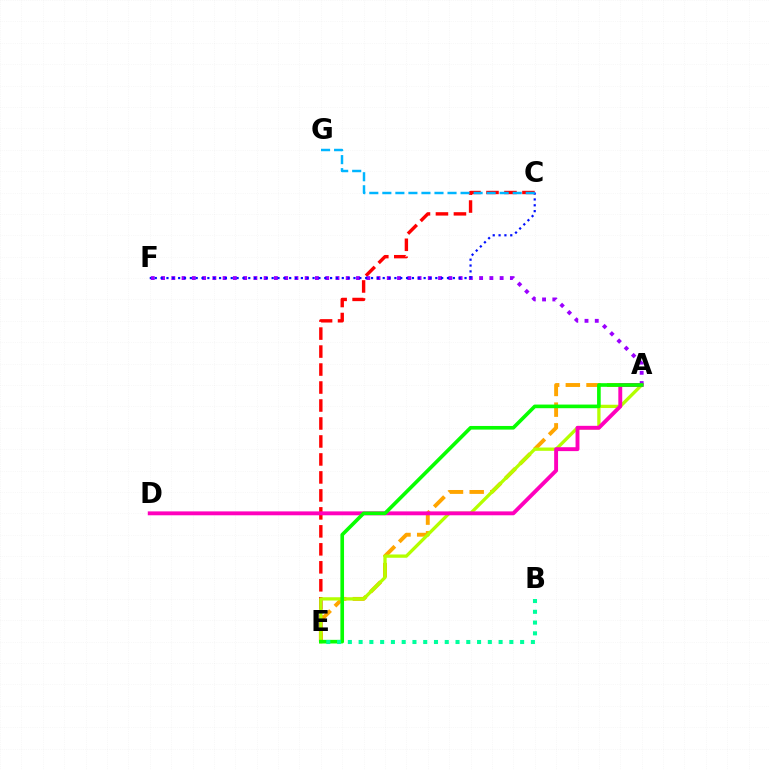{('C', 'E'): [{'color': '#ff0000', 'line_style': 'dashed', 'thickness': 2.44}], ('A', 'E'): [{'color': '#ffa500', 'line_style': 'dashed', 'thickness': 2.81}, {'color': '#b3ff00', 'line_style': 'solid', 'thickness': 2.37}, {'color': '#08ff00', 'line_style': 'solid', 'thickness': 2.62}], ('A', 'F'): [{'color': '#9b00ff', 'line_style': 'dotted', 'thickness': 2.79}], ('A', 'D'): [{'color': '#ff00bd', 'line_style': 'solid', 'thickness': 2.8}], ('B', 'E'): [{'color': '#00ff9d', 'line_style': 'dotted', 'thickness': 2.93}], ('C', 'F'): [{'color': '#0010ff', 'line_style': 'dotted', 'thickness': 1.59}], ('C', 'G'): [{'color': '#00b5ff', 'line_style': 'dashed', 'thickness': 1.77}]}